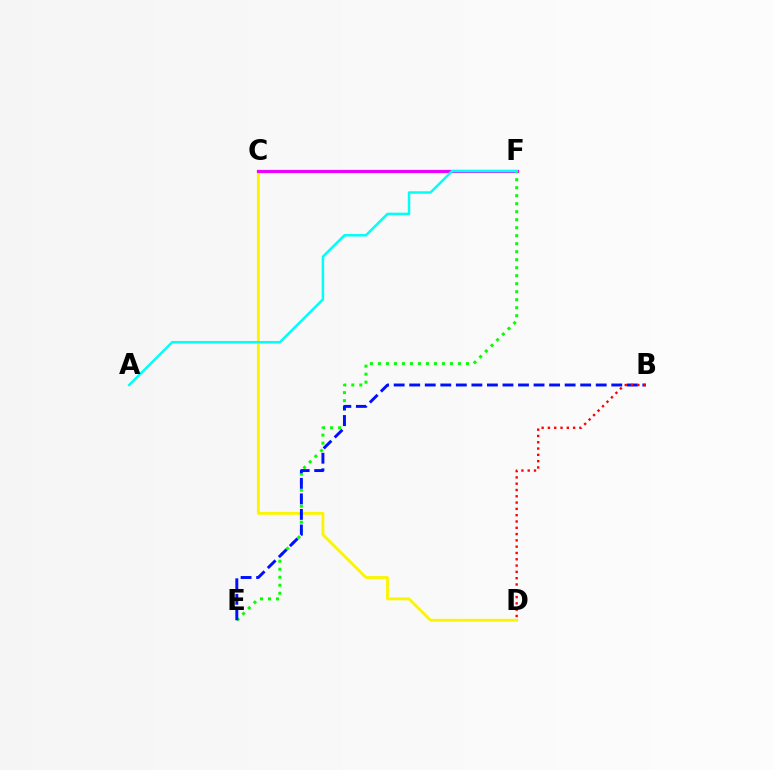{('C', 'D'): [{'color': '#fcf500', 'line_style': 'solid', 'thickness': 2.06}], ('C', 'F'): [{'color': '#ee00ff', 'line_style': 'solid', 'thickness': 2.29}], ('E', 'F'): [{'color': '#08ff00', 'line_style': 'dotted', 'thickness': 2.17}], ('B', 'E'): [{'color': '#0010ff', 'line_style': 'dashed', 'thickness': 2.11}], ('A', 'F'): [{'color': '#00fff6', 'line_style': 'solid', 'thickness': 1.79}], ('B', 'D'): [{'color': '#ff0000', 'line_style': 'dotted', 'thickness': 1.71}]}